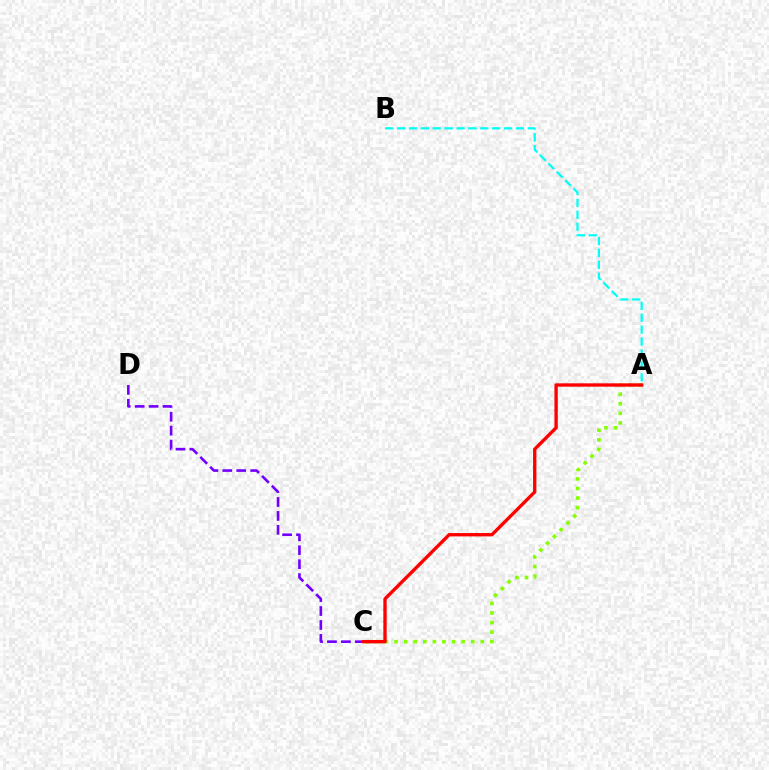{('C', 'D'): [{'color': '#7200ff', 'line_style': 'dashed', 'thickness': 1.89}], ('A', 'B'): [{'color': '#00fff6', 'line_style': 'dashed', 'thickness': 1.62}], ('A', 'C'): [{'color': '#84ff00', 'line_style': 'dotted', 'thickness': 2.6}, {'color': '#ff0000', 'line_style': 'solid', 'thickness': 2.41}]}